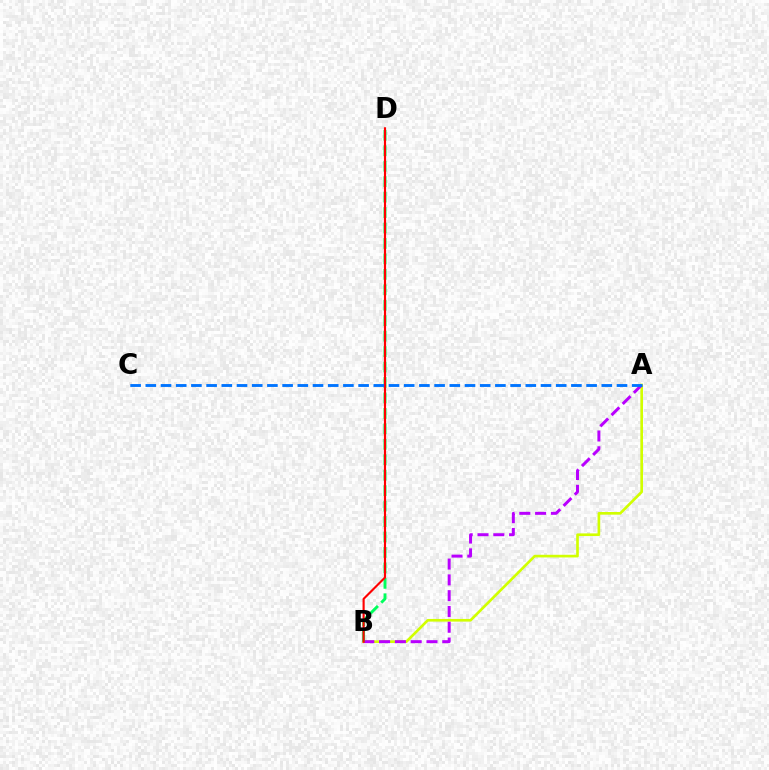{('A', 'B'): [{'color': '#d1ff00', 'line_style': 'solid', 'thickness': 1.91}, {'color': '#b900ff', 'line_style': 'dashed', 'thickness': 2.15}], ('B', 'D'): [{'color': '#00ff5c', 'line_style': 'dashed', 'thickness': 2.1}, {'color': '#ff0000', 'line_style': 'solid', 'thickness': 1.54}], ('A', 'C'): [{'color': '#0074ff', 'line_style': 'dashed', 'thickness': 2.06}]}